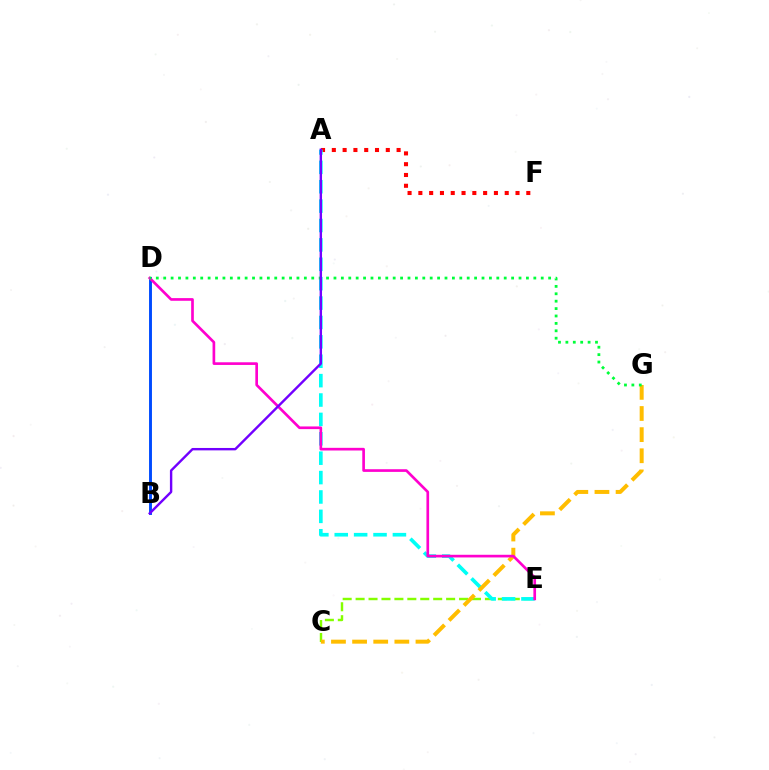{('A', 'F'): [{'color': '#ff0000', 'line_style': 'dotted', 'thickness': 2.93}], ('C', 'E'): [{'color': '#84ff00', 'line_style': 'dashed', 'thickness': 1.76}], ('B', 'D'): [{'color': '#004bff', 'line_style': 'solid', 'thickness': 2.1}], ('A', 'E'): [{'color': '#00fff6', 'line_style': 'dashed', 'thickness': 2.63}], ('C', 'G'): [{'color': '#ffbd00', 'line_style': 'dashed', 'thickness': 2.87}], ('D', 'E'): [{'color': '#ff00cf', 'line_style': 'solid', 'thickness': 1.92}], ('D', 'G'): [{'color': '#00ff39', 'line_style': 'dotted', 'thickness': 2.01}], ('A', 'B'): [{'color': '#7200ff', 'line_style': 'solid', 'thickness': 1.73}]}